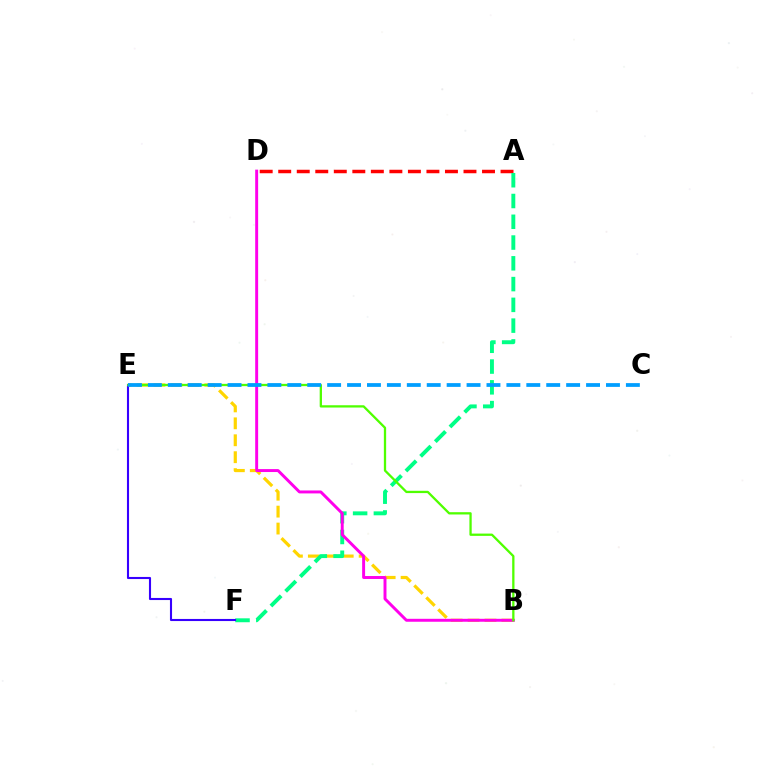{('A', 'D'): [{'color': '#ff0000', 'line_style': 'dashed', 'thickness': 2.52}], ('B', 'E'): [{'color': '#ffd500', 'line_style': 'dashed', 'thickness': 2.3}, {'color': '#4fff00', 'line_style': 'solid', 'thickness': 1.65}], ('A', 'F'): [{'color': '#00ff86', 'line_style': 'dashed', 'thickness': 2.82}], ('B', 'D'): [{'color': '#ff00ed', 'line_style': 'solid', 'thickness': 2.12}], ('E', 'F'): [{'color': '#3700ff', 'line_style': 'solid', 'thickness': 1.51}], ('C', 'E'): [{'color': '#009eff', 'line_style': 'dashed', 'thickness': 2.71}]}